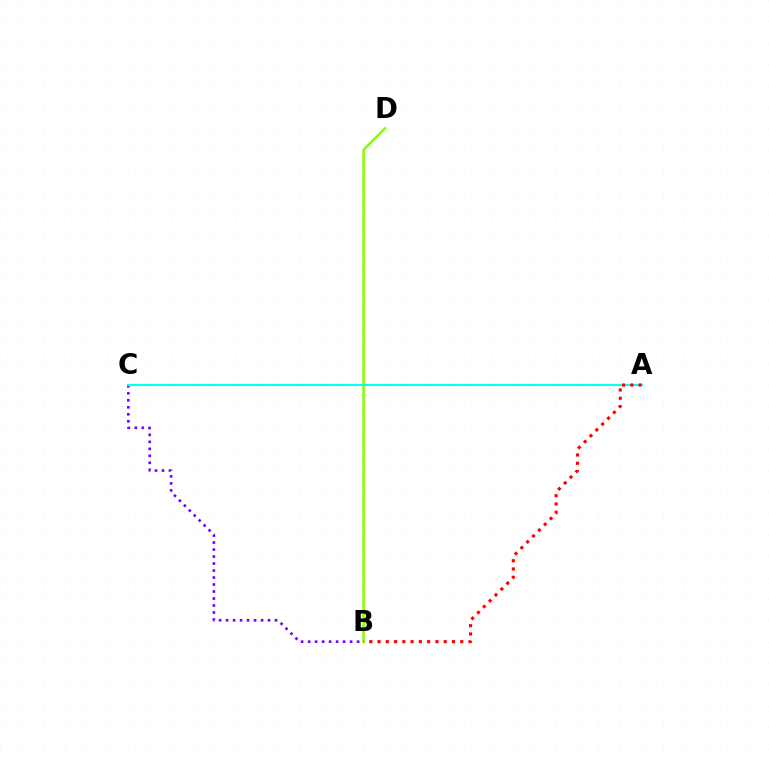{('B', 'C'): [{'color': '#7200ff', 'line_style': 'dotted', 'thickness': 1.9}], ('B', 'D'): [{'color': '#84ff00', 'line_style': 'solid', 'thickness': 1.81}], ('A', 'C'): [{'color': '#00fff6', 'line_style': 'solid', 'thickness': 1.5}], ('A', 'B'): [{'color': '#ff0000', 'line_style': 'dotted', 'thickness': 2.25}]}